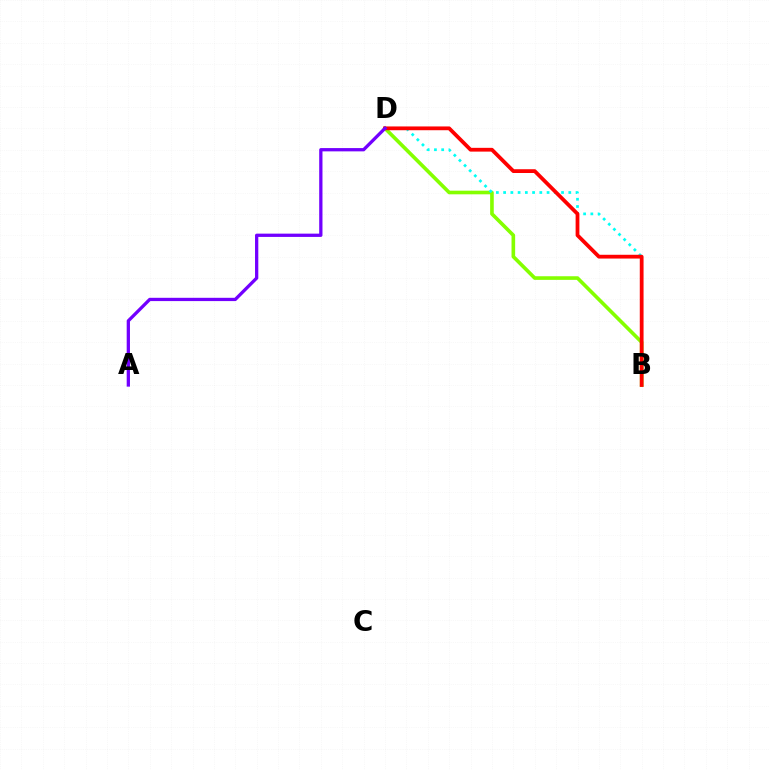{('B', 'D'): [{'color': '#84ff00', 'line_style': 'solid', 'thickness': 2.61}, {'color': '#00fff6', 'line_style': 'dotted', 'thickness': 1.97}, {'color': '#ff0000', 'line_style': 'solid', 'thickness': 2.72}], ('A', 'D'): [{'color': '#7200ff', 'line_style': 'solid', 'thickness': 2.36}]}